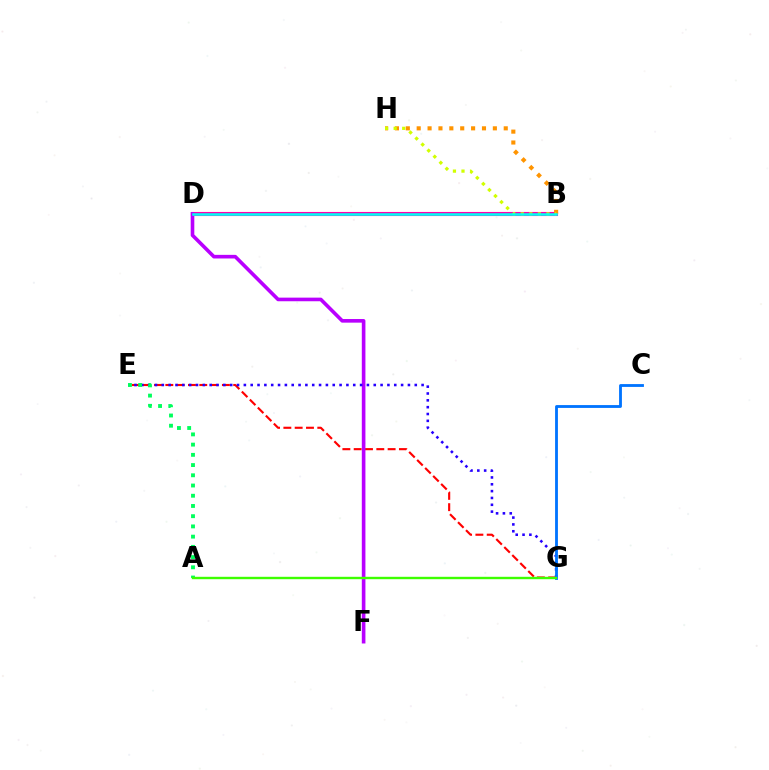{('B', 'D'): [{'color': '#ff00ac', 'line_style': 'solid', 'thickness': 2.95}, {'color': '#00fff6', 'line_style': 'solid', 'thickness': 1.83}], ('E', 'G'): [{'color': '#ff0000', 'line_style': 'dashed', 'thickness': 1.54}, {'color': '#2500ff', 'line_style': 'dotted', 'thickness': 1.86}], ('D', 'F'): [{'color': '#b900ff', 'line_style': 'solid', 'thickness': 2.61}], ('C', 'G'): [{'color': '#0074ff', 'line_style': 'solid', 'thickness': 2.04}], ('B', 'H'): [{'color': '#ff9400', 'line_style': 'dotted', 'thickness': 2.96}, {'color': '#d1ff00', 'line_style': 'dotted', 'thickness': 2.32}], ('A', 'E'): [{'color': '#00ff5c', 'line_style': 'dotted', 'thickness': 2.78}], ('A', 'G'): [{'color': '#3dff00', 'line_style': 'solid', 'thickness': 1.72}]}